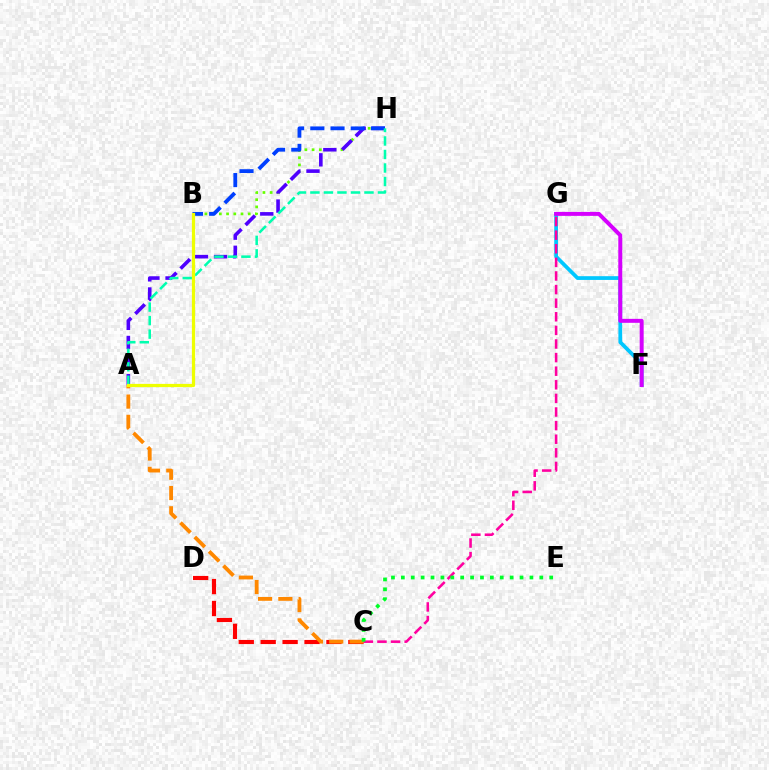{('B', 'H'): [{'color': '#66ff00', 'line_style': 'dotted', 'thickness': 1.96}, {'color': '#003fff', 'line_style': 'dashed', 'thickness': 2.75}], ('A', 'H'): [{'color': '#4f00ff', 'line_style': 'dashed', 'thickness': 2.6}, {'color': '#00ffaf', 'line_style': 'dashed', 'thickness': 1.84}], ('C', 'D'): [{'color': '#ff0000', 'line_style': 'dashed', 'thickness': 2.98}], ('F', 'G'): [{'color': '#00c7ff', 'line_style': 'solid', 'thickness': 2.7}, {'color': '#d600ff', 'line_style': 'solid', 'thickness': 2.85}], ('A', 'C'): [{'color': '#ff8800', 'line_style': 'dashed', 'thickness': 2.76}], ('C', 'G'): [{'color': '#ff00a0', 'line_style': 'dashed', 'thickness': 1.85}], ('C', 'E'): [{'color': '#00ff27', 'line_style': 'dotted', 'thickness': 2.69}], ('A', 'B'): [{'color': '#eeff00', 'line_style': 'solid', 'thickness': 2.32}]}